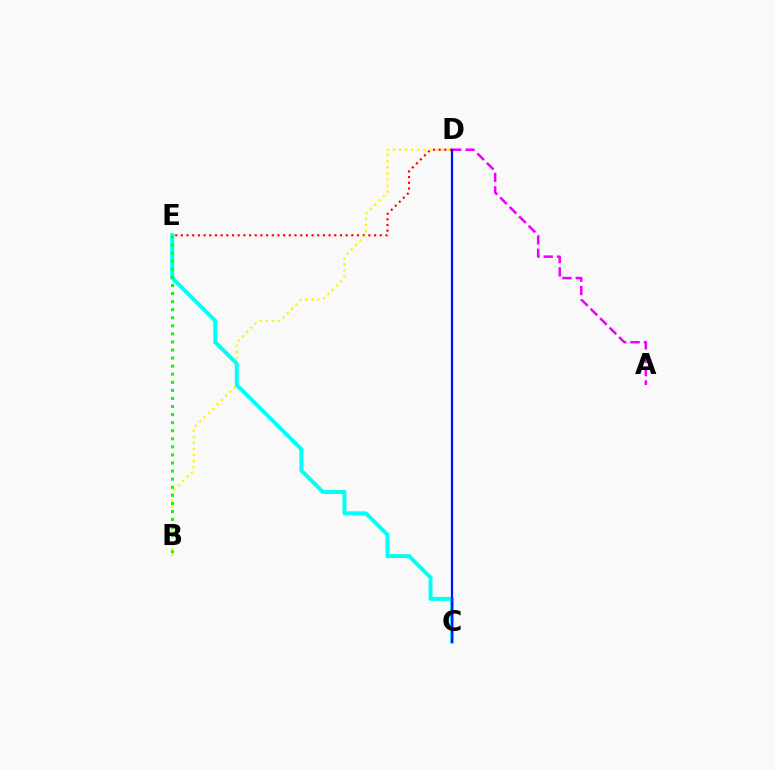{('D', 'E'): [{'color': '#ff0000', 'line_style': 'dotted', 'thickness': 1.54}], ('B', 'D'): [{'color': '#fcf500', 'line_style': 'dotted', 'thickness': 1.64}], ('C', 'E'): [{'color': '#00fff6', 'line_style': 'solid', 'thickness': 2.87}], ('A', 'D'): [{'color': '#ee00ff', 'line_style': 'dashed', 'thickness': 1.82}], ('B', 'E'): [{'color': '#08ff00', 'line_style': 'dotted', 'thickness': 2.19}], ('C', 'D'): [{'color': '#0010ff', 'line_style': 'solid', 'thickness': 1.6}]}